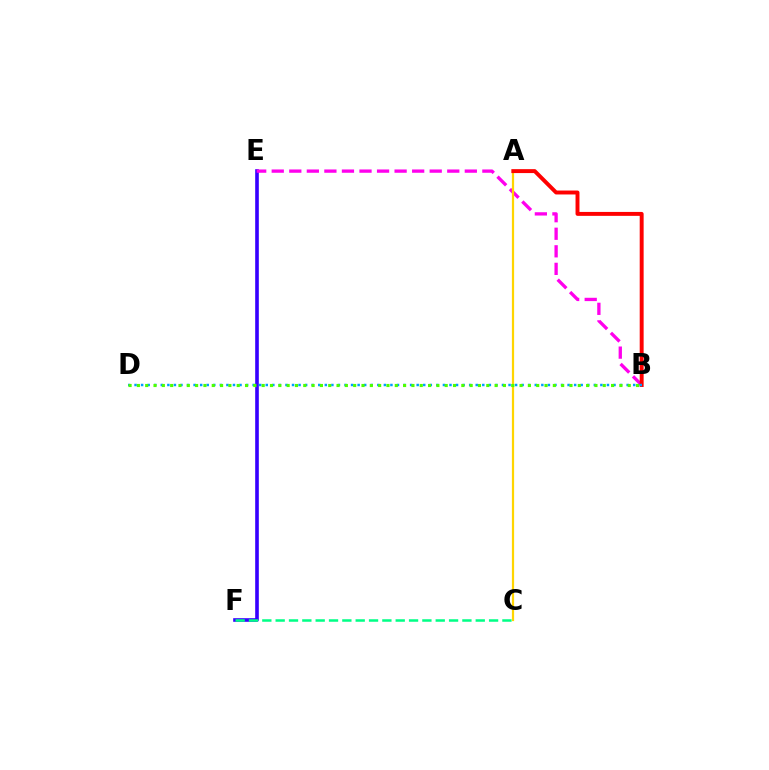{('E', 'F'): [{'color': '#3700ff', 'line_style': 'solid', 'thickness': 2.61}], ('B', 'E'): [{'color': '#ff00ed', 'line_style': 'dashed', 'thickness': 2.38}], ('A', 'C'): [{'color': '#ffd500', 'line_style': 'solid', 'thickness': 1.6}], ('A', 'B'): [{'color': '#ff0000', 'line_style': 'solid', 'thickness': 2.83}], ('B', 'D'): [{'color': '#009eff', 'line_style': 'dotted', 'thickness': 1.78}, {'color': '#4fff00', 'line_style': 'dotted', 'thickness': 2.26}], ('C', 'F'): [{'color': '#00ff86', 'line_style': 'dashed', 'thickness': 1.81}]}